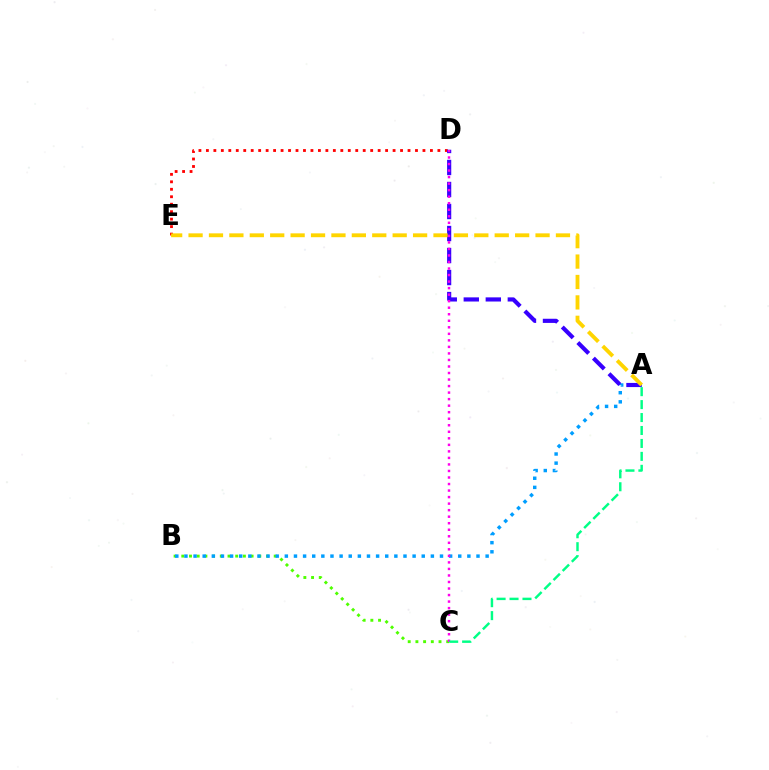{('D', 'E'): [{'color': '#ff0000', 'line_style': 'dotted', 'thickness': 2.03}], ('B', 'C'): [{'color': '#4fff00', 'line_style': 'dotted', 'thickness': 2.09}], ('A', 'B'): [{'color': '#009eff', 'line_style': 'dotted', 'thickness': 2.48}], ('A', 'D'): [{'color': '#3700ff', 'line_style': 'dashed', 'thickness': 2.99}], ('C', 'D'): [{'color': '#ff00ed', 'line_style': 'dotted', 'thickness': 1.77}], ('A', 'C'): [{'color': '#00ff86', 'line_style': 'dashed', 'thickness': 1.76}], ('A', 'E'): [{'color': '#ffd500', 'line_style': 'dashed', 'thickness': 2.77}]}